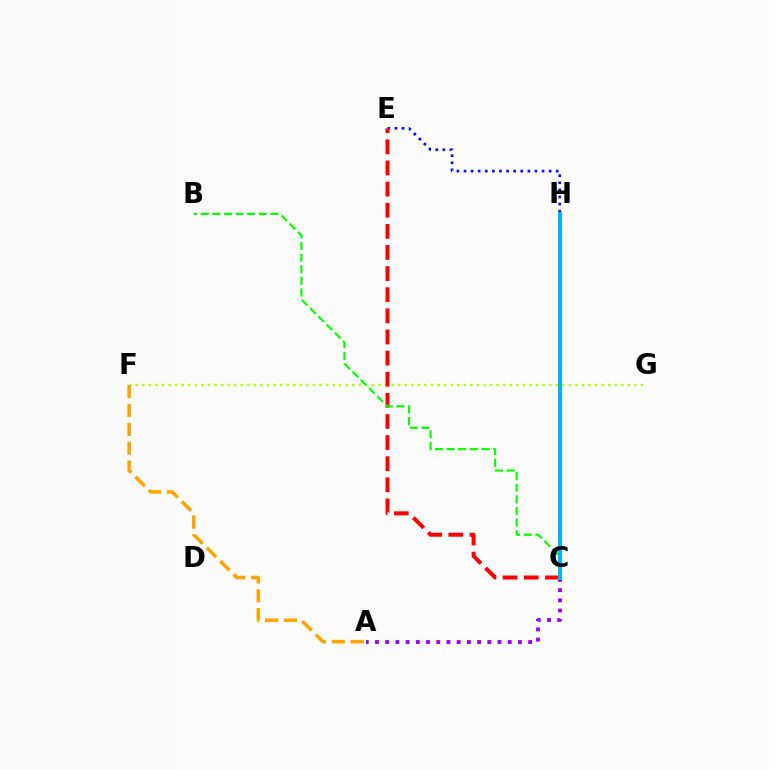{('F', 'G'): [{'color': '#b3ff00', 'line_style': 'dotted', 'thickness': 1.78}], ('E', 'H'): [{'color': '#0010ff', 'line_style': 'dotted', 'thickness': 1.93}], ('C', 'H'): [{'color': '#ff00bd', 'line_style': 'dotted', 'thickness': 2.09}, {'color': '#00ff9d', 'line_style': 'solid', 'thickness': 2.54}, {'color': '#00b5ff', 'line_style': 'solid', 'thickness': 2.84}], ('A', 'F'): [{'color': '#ffa500', 'line_style': 'dashed', 'thickness': 2.56}], ('C', 'E'): [{'color': '#ff0000', 'line_style': 'dashed', 'thickness': 2.87}], ('A', 'C'): [{'color': '#9b00ff', 'line_style': 'dotted', 'thickness': 2.77}], ('B', 'C'): [{'color': '#08ff00', 'line_style': 'dashed', 'thickness': 1.58}]}